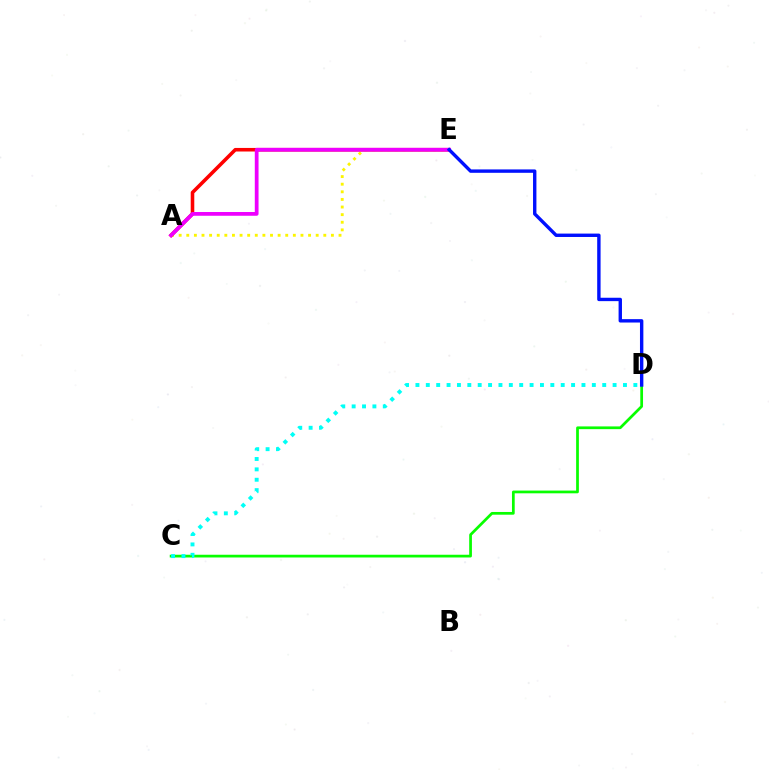{('C', 'D'): [{'color': '#08ff00', 'line_style': 'solid', 'thickness': 1.97}, {'color': '#00fff6', 'line_style': 'dotted', 'thickness': 2.82}], ('A', 'E'): [{'color': '#fcf500', 'line_style': 'dotted', 'thickness': 2.07}, {'color': '#ff0000', 'line_style': 'solid', 'thickness': 2.57}, {'color': '#ee00ff', 'line_style': 'solid', 'thickness': 2.7}], ('D', 'E'): [{'color': '#0010ff', 'line_style': 'solid', 'thickness': 2.44}]}